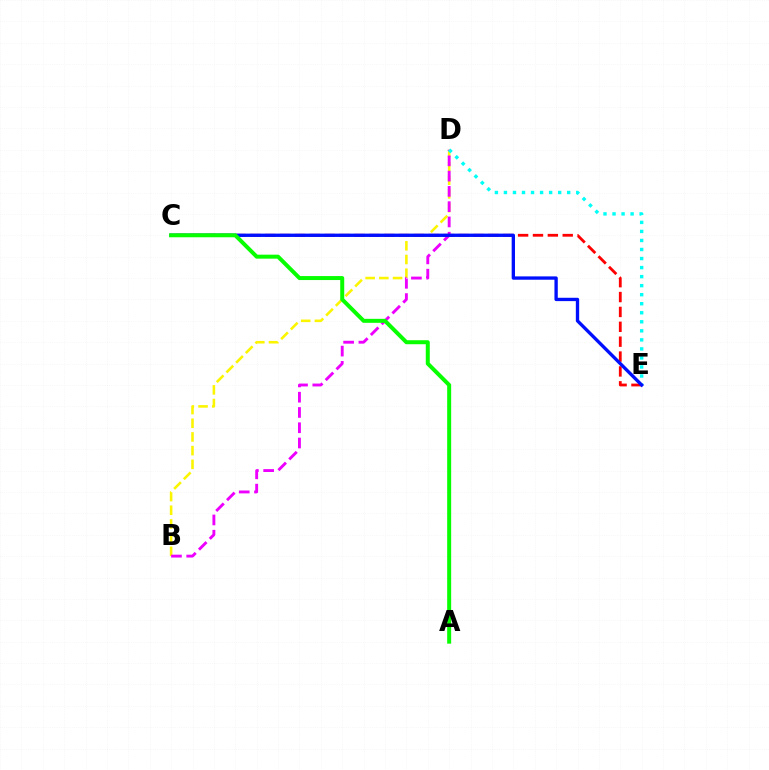{('B', 'D'): [{'color': '#fcf500', 'line_style': 'dashed', 'thickness': 1.86}, {'color': '#ee00ff', 'line_style': 'dashed', 'thickness': 2.07}], ('C', 'E'): [{'color': '#ff0000', 'line_style': 'dashed', 'thickness': 2.02}, {'color': '#0010ff', 'line_style': 'solid', 'thickness': 2.4}], ('D', 'E'): [{'color': '#00fff6', 'line_style': 'dotted', 'thickness': 2.45}], ('A', 'C'): [{'color': '#08ff00', 'line_style': 'solid', 'thickness': 2.87}]}